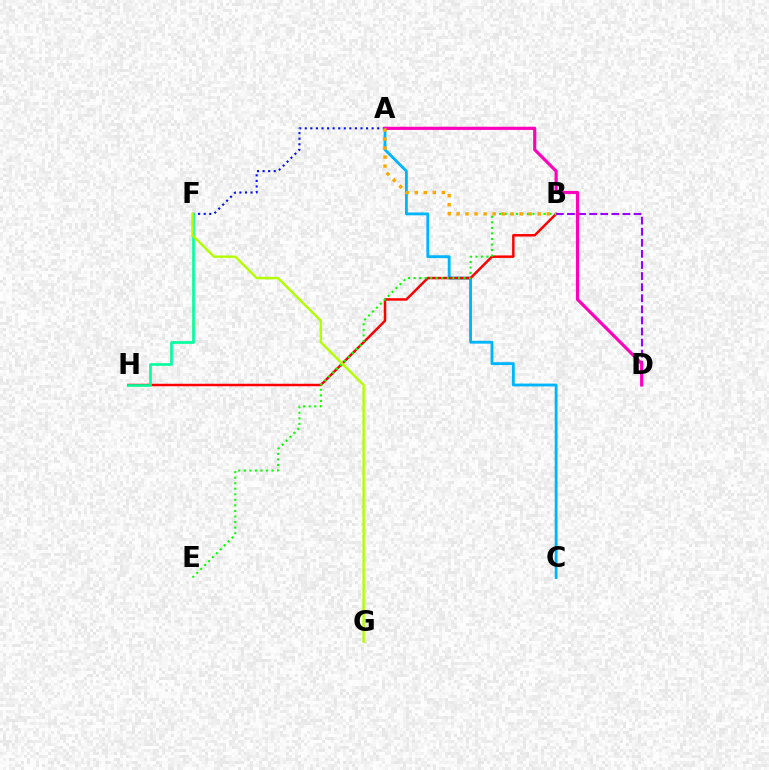{('A', 'C'): [{'color': '#00b5ff', 'line_style': 'solid', 'thickness': 2.05}], ('B', 'H'): [{'color': '#ff0000', 'line_style': 'solid', 'thickness': 1.78}], ('B', 'E'): [{'color': '#08ff00', 'line_style': 'dotted', 'thickness': 1.51}], ('B', 'D'): [{'color': '#9b00ff', 'line_style': 'dashed', 'thickness': 1.51}], ('A', 'F'): [{'color': '#0010ff', 'line_style': 'dotted', 'thickness': 1.51}], ('A', 'D'): [{'color': '#ff00bd', 'line_style': 'solid', 'thickness': 2.27}], ('F', 'H'): [{'color': '#00ff9d', 'line_style': 'solid', 'thickness': 1.9}], ('A', 'B'): [{'color': '#ffa500', 'line_style': 'dotted', 'thickness': 2.45}], ('F', 'G'): [{'color': '#b3ff00', 'line_style': 'solid', 'thickness': 1.75}]}